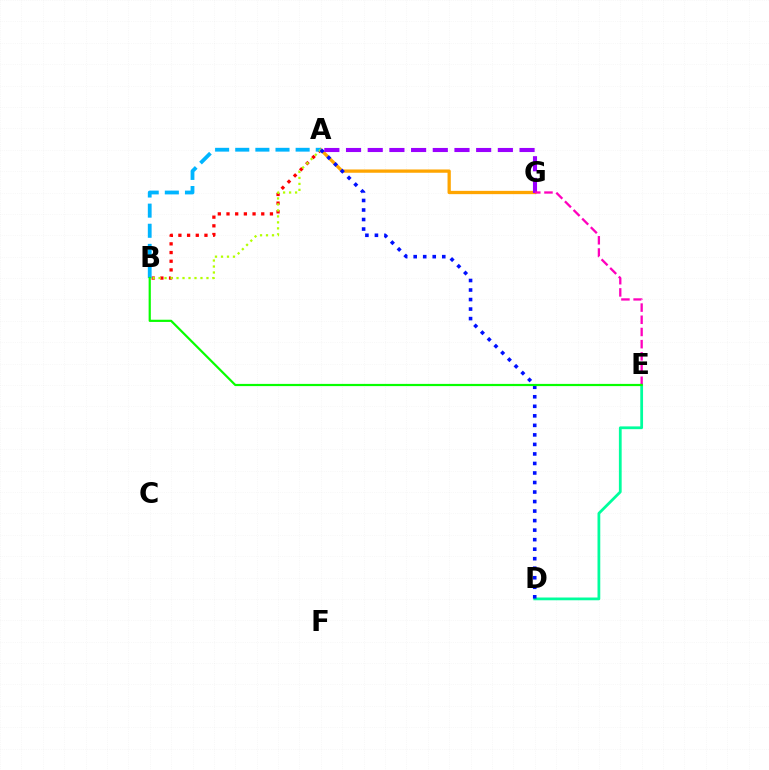{('A', 'G'): [{'color': '#ffa500', 'line_style': 'solid', 'thickness': 2.37}, {'color': '#9b00ff', 'line_style': 'dashed', 'thickness': 2.95}], ('D', 'E'): [{'color': '#00ff9d', 'line_style': 'solid', 'thickness': 1.99}], ('A', 'B'): [{'color': '#ff0000', 'line_style': 'dotted', 'thickness': 2.36}, {'color': '#00b5ff', 'line_style': 'dashed', 'thickness': 2.73}, {'color': '#b3ff00', 'line_style': 'dotted', 'thickness': 1.63}], ('E', 'G'): [{'color': '#ff00bd', 'line_style': 'dashed', 'thickness': 1.66}], ('A', 'D'): [{'color': '#0010ff', 'line_style': 'dotted', 'thickness': 2.59}], ('B', 'E'): [{'color': '#08ff00', 'line_style': 'solid', 'thickness': 1.59}]}